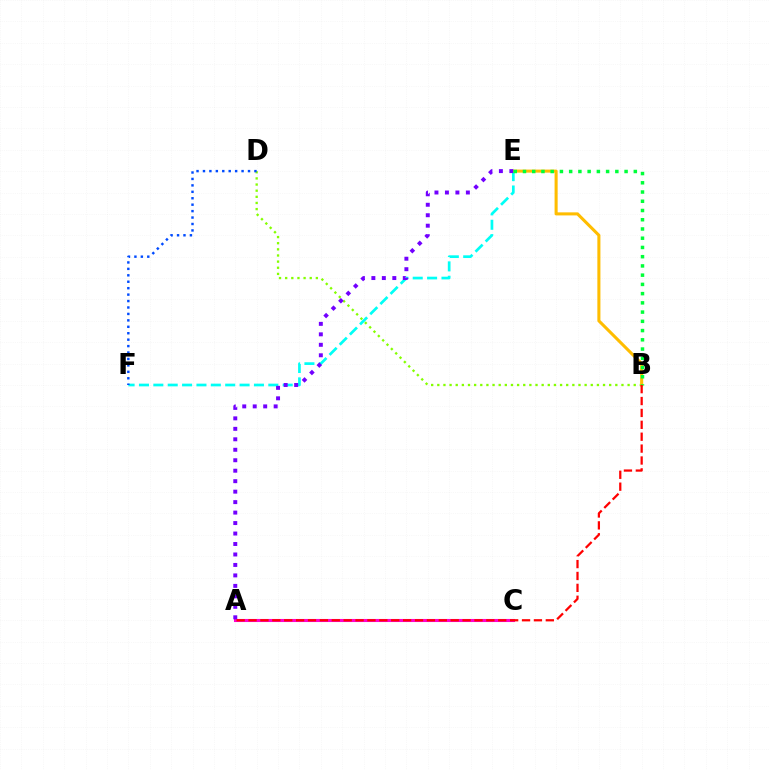{('B', 'D'): [{'color': '#84ff00', 'line_style': 'dotted', 'thickness': 1.67}], ('E', 'F'): [{'color': '#00fff6', 'line_style': 'dashed', 'thickness': 1.95}], ('B', 'E'): [{'color': '#ffbd00', 'line_style': 'solid', 'thickness': 2.2}, {'color': '#00ff39', 'line_style': 'dotted', 'thickness': 2.51}], ('D', 'F'): [{'color': '#004bff', 'line_style': 'dotted', 'thickness': 1.75}], ('A', 'C'): [{'color': '#ff00cf', 'line_style': 'solid', 'thickness': 2.22}], ('A', 'E'): [{'color': '#7200ff', 'line_style': 'dotted', 'thickness': 2.84}], ('A', 'B'): [{'color': '#ff0000', 'line_style': 'dashed', 'thickness': 1.62}]}